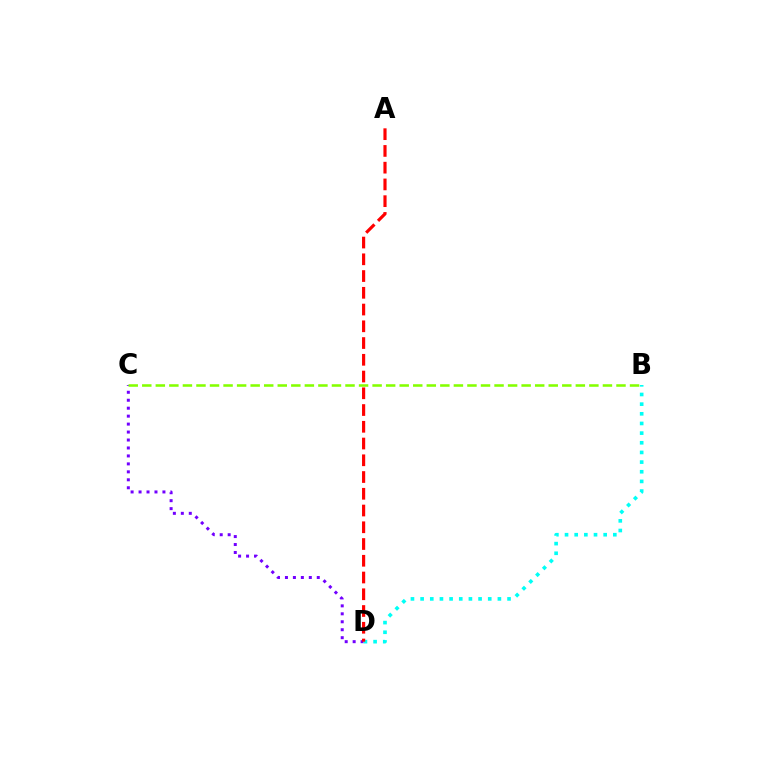{('C', 'D'): [{'color': '#7200ff', 'line_style': 'dotted', 'thickness': 2.16}], ('B', 'D'): [{'color': '#00fff6', 'line_style': 'dotted', 'thickness': 2.62}], ('A', 'D'): [{'color': '#ff0000', 'line_style': 'dashed', 'thickness': 2.28}], ('B', 'C'): [{'color': '#84ff00', 'line_style': 'dashed', 'thickness': 1.84}]}